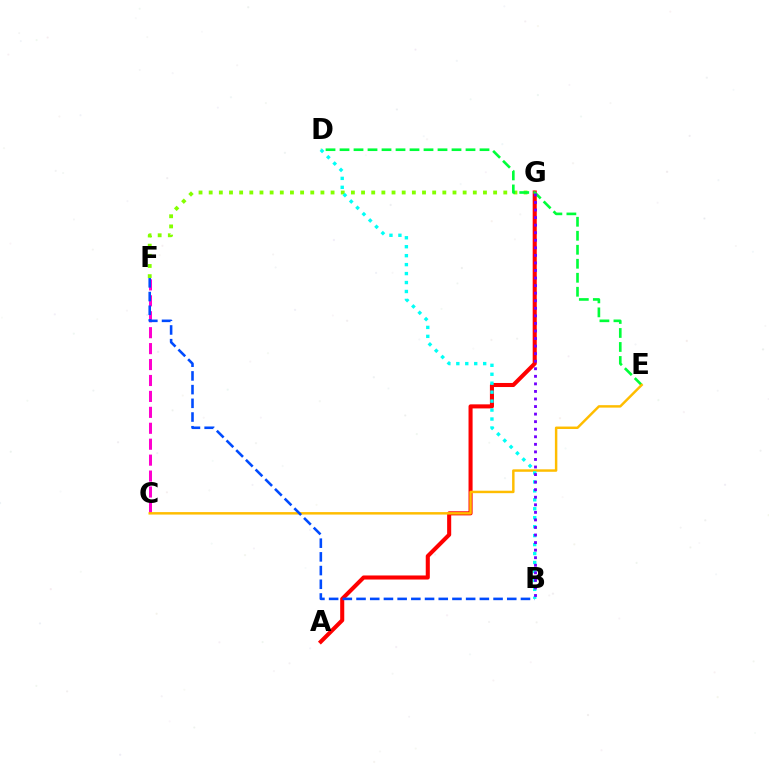{('F', 'G'): [{'color': '#84ff00', 'line_style': 'dotted', 'thickness': 2.76}], ('A', 'G'): [{'color': '#ff0000', 'line_style': 'solid', 'thickness': 2.93}], ('C', 'F'): [{'color': '#ff00cf', 'line_style': 'dashed', 'thickness': 2.16}], ('D', 'E'): [{'color': '#00ff39', 'line_style': 'dashed', 'thickness': 1.9}], ('C', 'E'): [{'color': '#ffbd00', 'line_style': 'solid', 'thickness': 1.77}], ('B', 'F'): [{'color': '#004bff', 'line_style': 'dashed', 'thickness': 1.86}], ('B', 'D'): [{'color': '#00fff6', 'line_style': 'dotted', 'thickness': 2.43}], ('B', 'G'): [{'color': '#7200ff', 'line_style': 'dotted', 'thickness': 2.05}]}